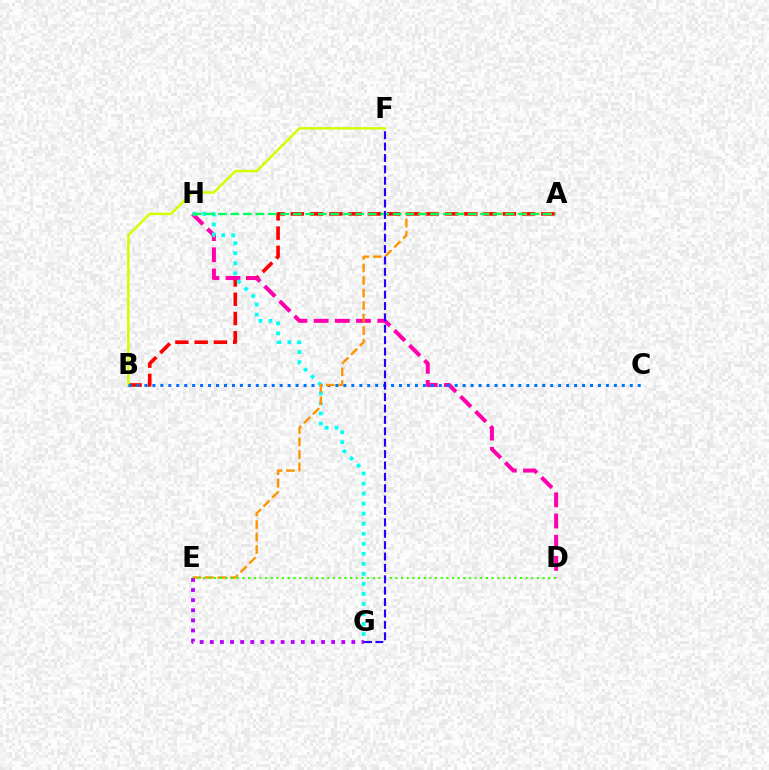{('A', 'B'): [{'color': '#ff0000', 'line_style': 'dashed', 'thickness': 2.62}], ('D', 'H'): [{'color': '#ff00ac', 'line_style': 'dashed', 'thickness': 2.88}], ('B', 'F'): [{'color': '#d1ff00', 'line_style': 'solid', 'thickness': 1.79}], ('B', 'C'): [{'color': '#0074ff', 'line_style': 'dotted', 'thickness': 2.16}], ('G', 'H'): [{'color': '#00fff6', 'line_style': 'dotted', 'thickness': 2.73}], ('A', 'E'): [{'color': '#ff9400', 'line_style': 'dashed', 'thickness': 1.7}], ('A', 'H'): [{'color': '#00ff5c', 'line_style': 'dashed', 'thickness': 1.7}], ('E', 'G'): [{'color': '#b900ff', 'line_style': 'dotted', 'thickness': 2.75}], ('D', 'E'): [{'color': '#3dff00', 'line_style': 'dotted', 'thickness': 1.54}], ('F', 'G'): [{'color': '#2500ff', 'line_style': 'dashed', 'thickness': 1.55}]}